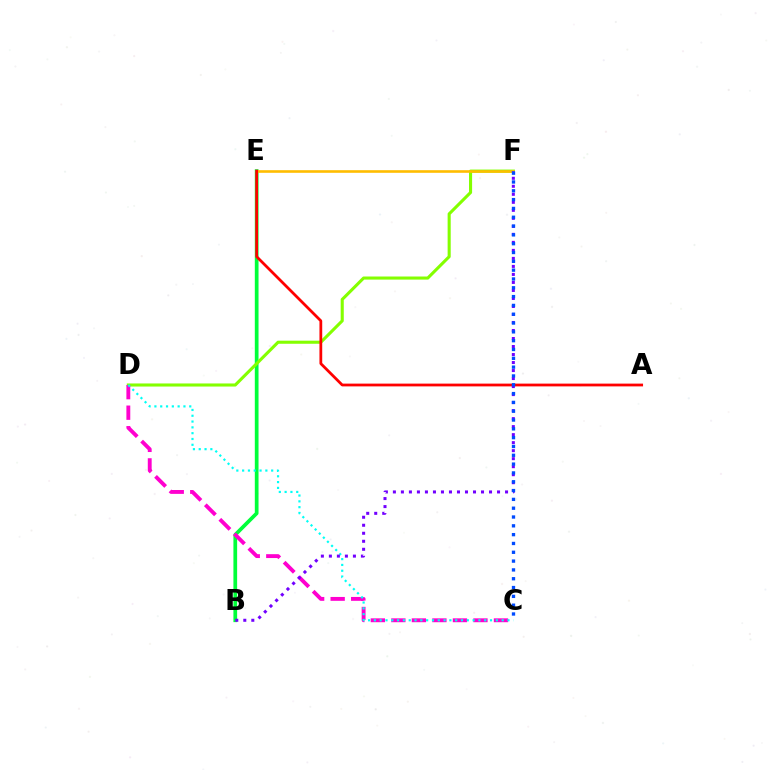{('B', 'E'): [{'color': '#00ff39', 'line_style': 'solid', 'thickness': 2.68}], ('D', 'F'): [{'color': '#84ff00', 'line_style': 'solid', 'thickness': 2.22}], ('C', 'D'): [{'color': '#ff00cf', 'line_style': 'dashed', 'thickness': 2.79}, {'color': '#00fff6', 'line_style': 'dotted', 'thickness': 1.58}], ('E', 'F'): [{'color': '#ffbd00', 'line_style': 'solid', 'thickness': 1.89}], ('A', 'E'): [{'color': '#ff0000', 'line_style': 'solid', 'thickness': 1.99}], ('B', 'F'): [{'color': '#7200ff', 'line_style': 'dotted', 'thickness': 2.18}], ('C', 'F'): [{'color': '#004bff', 'line_style': 'dotted', 'thickness': 2.4}]}